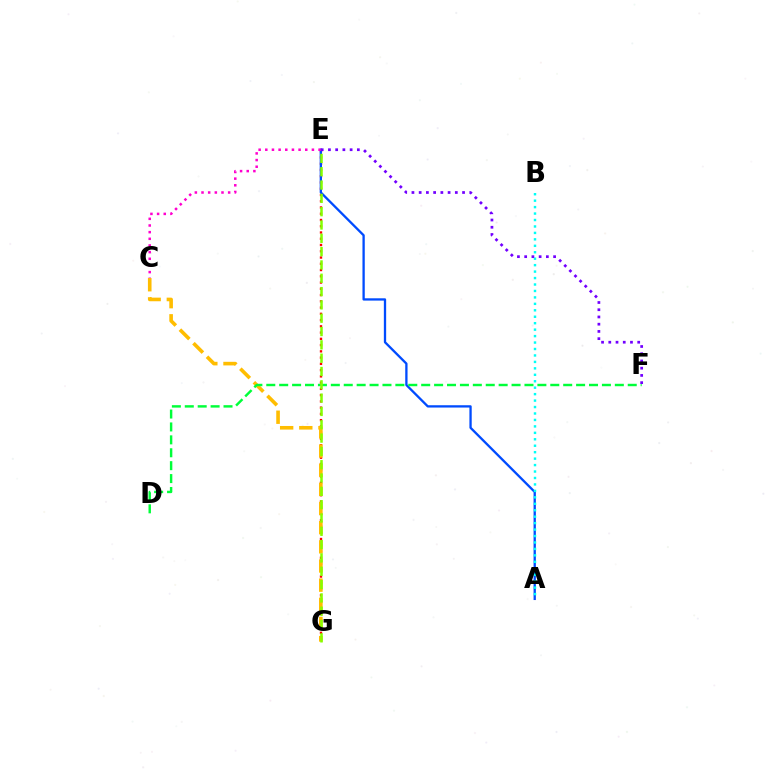{('E', 'G'): [{'color': '#ff0000', 'line_style': 'dotted', 'thickness': 1.7}, {'color': '#84ff00', 'line_style': 'dashed', 'thickness': 1.81}], ('A', 'E'): [{'color': '#004bff', 'line_style': 'solid', 'thickness': 1.66}], ('A', 'B'): [{'color': '#00fff6', 'line_style': 'dotted', 'thickness': 1.75}], ('C', 'G'): [{'color': '#ffbd00', 'line_style': 'dashed', 'thickness': 2.6}], ('D', 'F'): [{'color': '#00ff39', 'line_style': 'dashed', 'thickness': 1.75}], ('C', 'E'): [{'color': '#ff00cf', 'line_style': 'dotted', 'thickness': 1.81}], ('E', 'F'): [{'color': '#7200ff', 'line_style': 'dotted', 'thickness': 1.96}]}